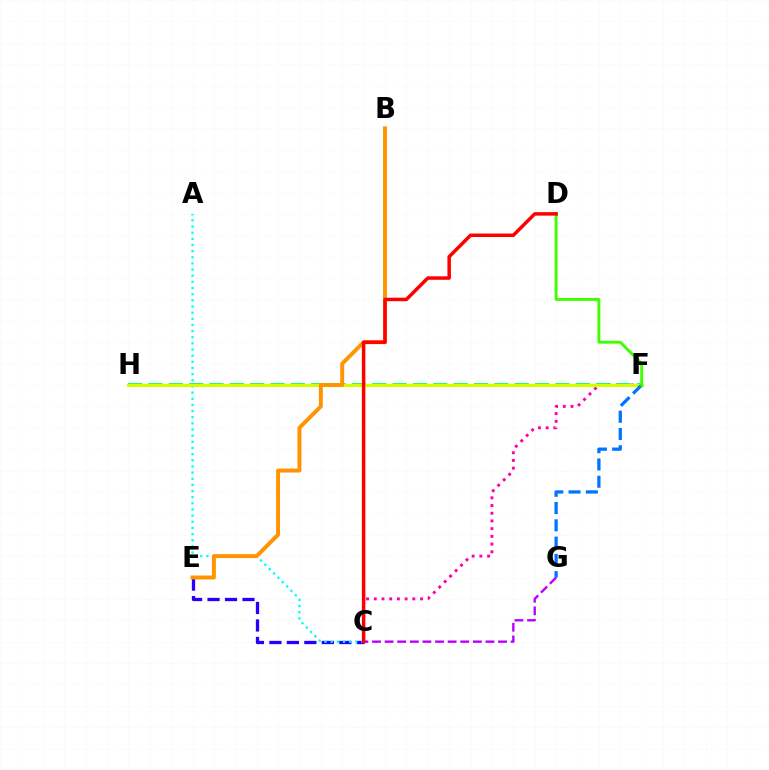{('C', 'F'): [{'color': '#ff00ac', 'line_style': 'dotted', 'thickness': 2.09}], ('C', 'G'): [{'color': '#b900ff', 'line_style': 'dashed', 'thickness': 1.71}], ('F', 'H'): [{'color': '#00ff5c', 'line_style': 'dashed', 'thickness': 2.76}, {'color': '#d1ff00', 'line_style': 'solid', 'thickness': 2.26}], ('C', 'E'): [{'color': '#2500ff', 'line_style': 'dashed', 'thickness': 2.37}], ('A', 'C'): [{'color': '#00fff6', 'line_style': 'dotted', 'thickness': 1.67}], ('F', 'G'): [{'color': '#0074ff', 'line_style': 'dashed', 'thickness': 2.35}], ('D', 'F'): [{'color': '#3dff00', 'line_style': 'solid', 'thickness': 2.08}], ('B', 'E'): [{'color': '#ff9400', 'line_style': 'solid', 'thickness': 2.84}], ('C', 'D'): [{'color': '#ff0000', 'line_style': 'solid', 'thickness': 2.52}]}